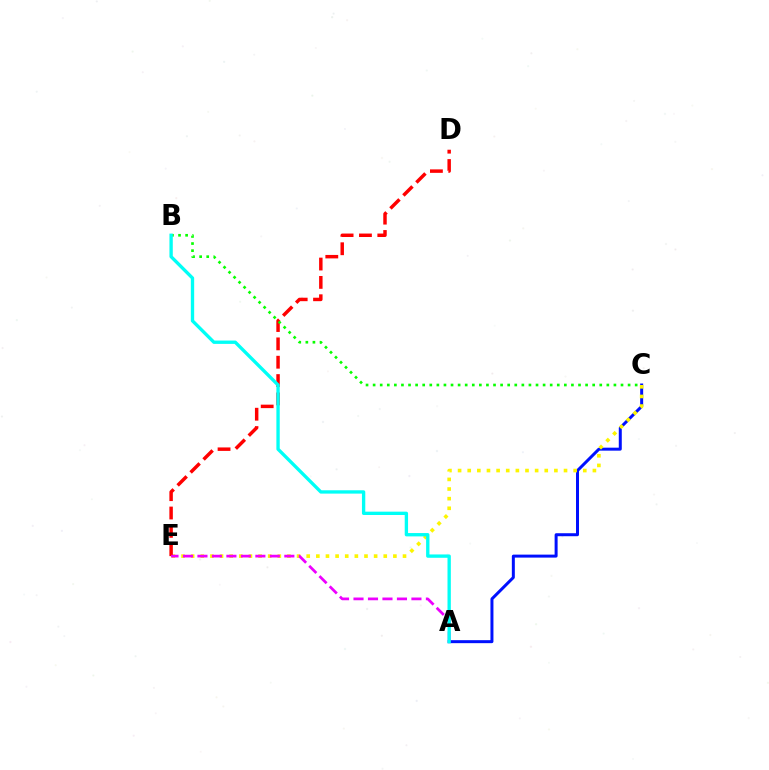{('A', 'C'): [{'color': '#0010ff', 'line_style': 'solid', 'thickness': 2.15}], ('C', 'E'): [{'color': '#fcf500', 'line_style': 'dotted', 'thickness': 2.62}], ('D', 'E'): [{'color': '#ff0000', 'line_style': 'dashed', 'thickness': 2.49}], ('A', 'E'): [{'color': '#ee00ff', 'line_style': 'dashed', 'thickness': 1.97}], ('B', 'C'): [{'color': '#08ff00', 'line_style': 'dotted', 'thickness': 1.92}], ('A', 'B'): [{'color': '#00fff6', 'line_style': 'solid', 'thickness': 2.4}]}